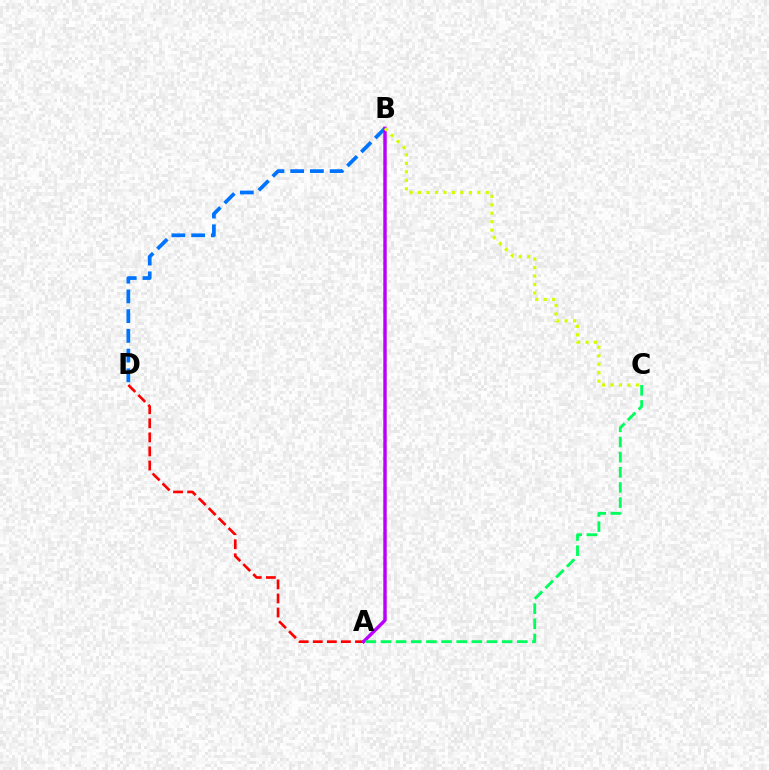{('B', 'D'): [{'color': '#0074ff', 'line_style': 'dashed', 'thickness': 2.68}], ('A', 'D'): [{'color': '#ff0000', 'line_style': 'dashed', 'thickness': 1.91}], ('A', 'B'): [{'color': '#b900ff', 'line_style': 'solid', 'thickness': 2.47}], ('B', 'C'): [{'color': '#d1ff00', 'line_style': 'dotted', 'thickness': 2.3}], ('A', 'C'): [{'color': '#00ff5c', 'line_style': 'dashed', 'thickness': 2.06}]}